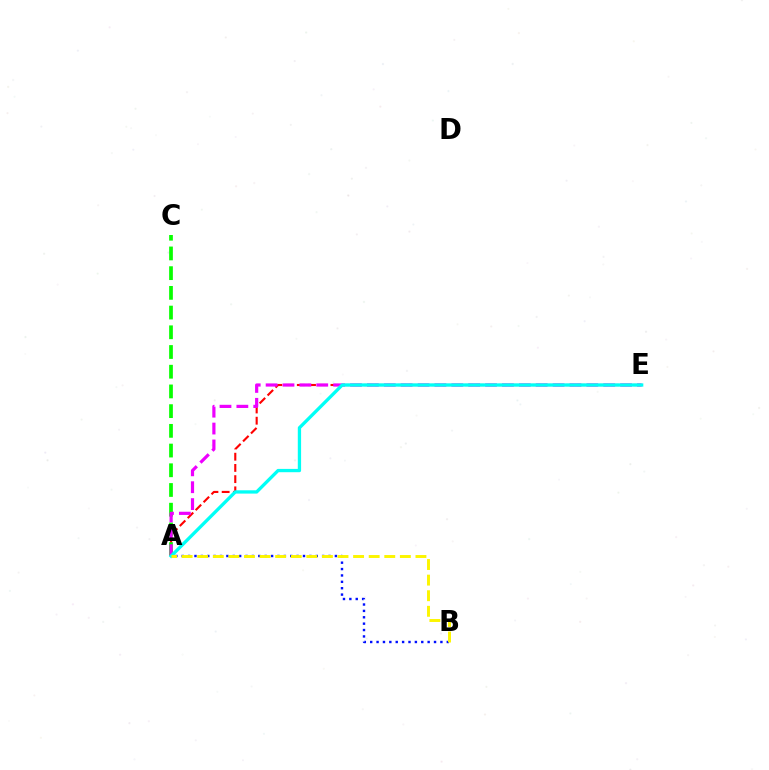{('A', 'B'): [{'color': '#0010ff', 'line_style': 'dotted', 'thickness': 1.73}, {'color': '#fcf500', 'line_style': 'dashed', 'thickness': 2.12}], ('A', 'E'): [{'color': '#ff0000', 'line_style': 'dashed', 'thickness': 1.52}, {'color': '#ee00ff', 'line_style': 'dashed', 'thickness': 2.29}, {'color': '#00fff6', 'line_style': 'solid', 'thickness': 2.38}], ('A', 'C'): [{'color': '#08ff00', 'line_style': 'dashed', 'thickness': 2.68}]}